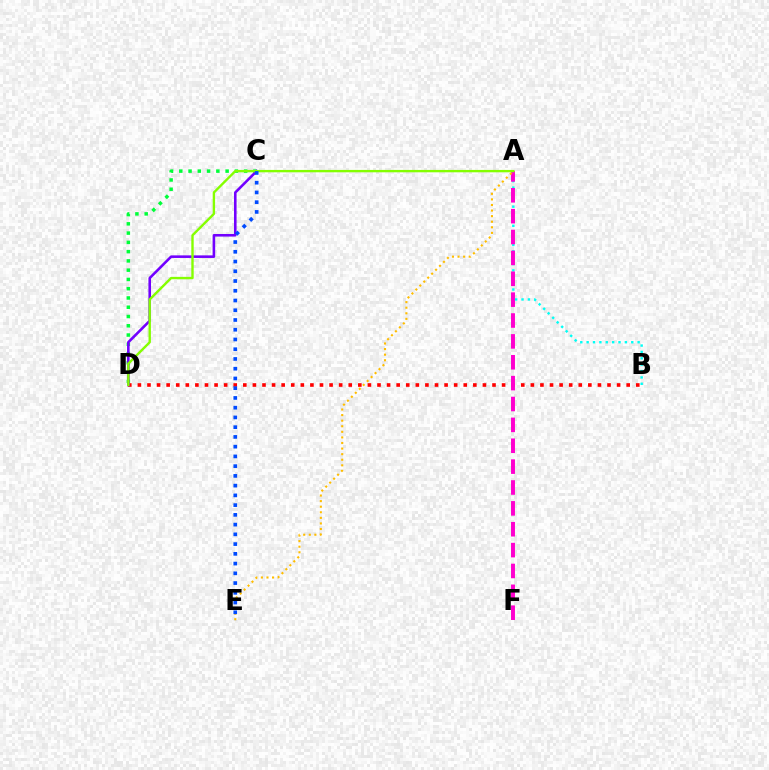{('B', 'D'): [{'color': '#ff0000', 'line_style': 'dotted', 'thickness': 2.6}], ('A', 'B'): [{'color': '#00fff6', 'line_style': 'dotted', 'thickness': 1.73}], ('A', 'F'): [{'color': '#ff00cf', 'line_style': 'dashed', 'thickness': 2.84}], ('A', 'E'): [{'color': '#ffbd00', 'line_style': 'dotted', 'thickness': 1.52}], ('C', 'D'): [{'color': '#00ff39', 'line_style': 'dotted', 'thickness': 2.52}, {'color': '#7200ff', 'line_style': 'solid', 'thickness': 1.86}], ('A', 'D'): [{'color': '#84ff00', 'line_style': 'solid', 'thickness': 1.71}], ('C', 'E'): [{'color': '#004bff', 'line_style': 'dotted', 'thickness': 2.65}]}